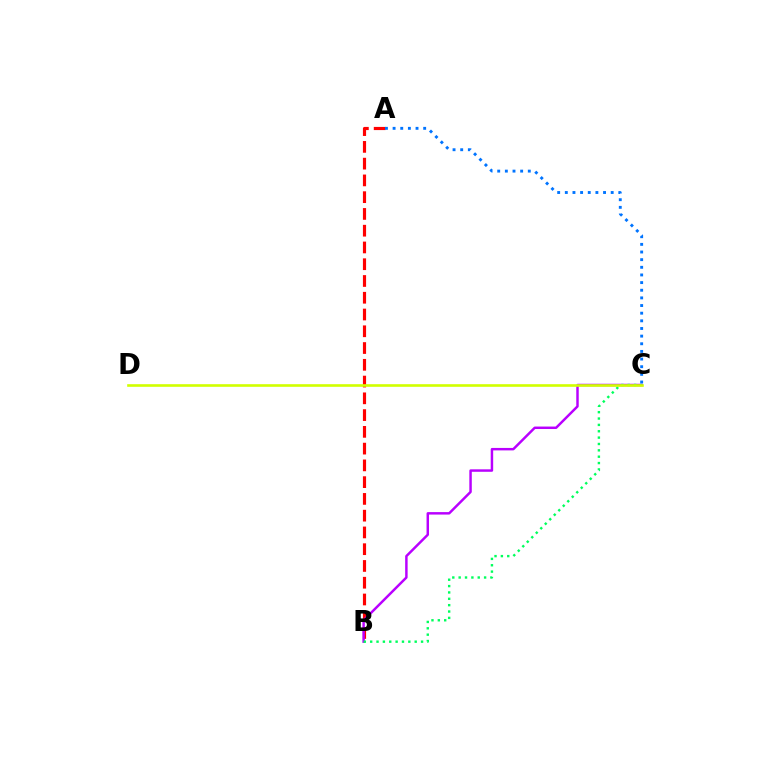{('A', 'B'): [{'color': '#ff0000', 'line_style': 'dashed', 'thickness': 2.28}], ('B', 'C'): [{'color': '#b900ff', 'line_style': 'solid', 'thickness': 1.77}, {'color': '#00ff5c', 'line_style': 'dotted', 'thickness': 1.73}], ('C', 'D'): [{'color': '#d1ff00', 'line_style': 'solid', 'thickness': 1.89}], ('A', 'C'): [{'color': '#0074ff', 'line_style': 'dotted', 'thickness': 2.08}]}